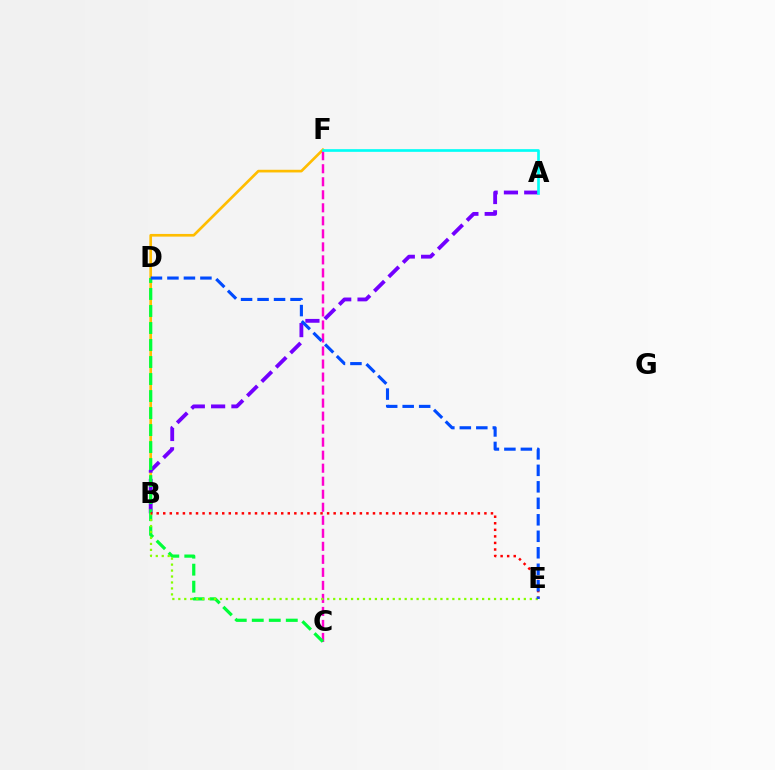{('B', 'F'): [{'color': '#ffbd00', 'line_style': 'solid', 'thickness': 1.92}], ('A', 'B'): [{'color': '#7200ff', 'line_style': 'dashed', 'thickness': 2.76}], ('C', 'F'): [{'color': '#ff00cf', 'line_style': 'dashed', 'thickness': 1.77}], ('C', 'D'): [{'color': '#00ff39', 'line_style': 'dashed', 'thickness': 2.31}], ('A', 'F'): [{'color': '#00fff6', 'line_style': 'solid', 'thickness': 1.93}], ('B', 'E'): [{'color': '#84ff00', 'line_style': 'dotted', 'thickness': 1.62}, {'color': '#ff0000', 'line_style': 'dotted', 'thickness': 1.78}], ('D', 'E'): [{'color': '#004bff', 'line_style': 'dashed', 'thickness': 2.24}]}